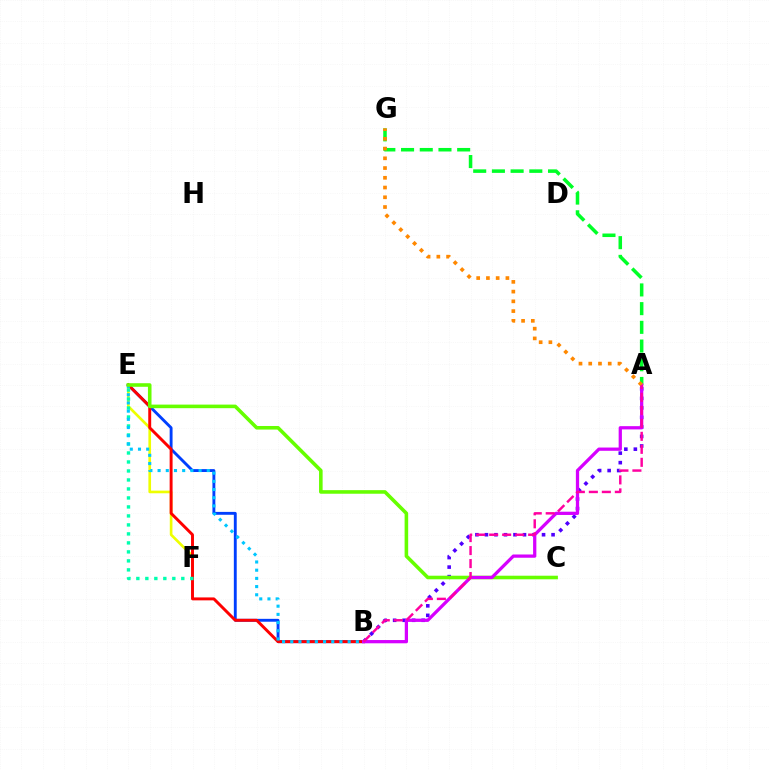{('B', 'E'): [{'color': '#003fff', 'line_style': 'solid', 'thickness': 2.07}, {'color': '#ff0000', 'line_style': 'solid', 'thickness': 2.11}, {'color': '#00c7ff', 'line_style': 'dotted', 'thickness': 2.23}], ('E', 'F'): [{'color': '#eeff00', 'line_style': 'solid', 'thickness': 1.92}, {'color': '#00ffaf', 'line_style': 'dotted', 'thickness': 2.44}], ('A', 'B'): [{'color': '#4f00ff', 'line_style': 'dotted', 'thickness': 2.59}, {'color': '#d600ff', 'line_style': 'solid', 'thickness': 2.34}, {'color': '#ff00a0', 'line_style': 'dashed', 'thickness': 1.76}], ('A', 'G'): [{'color': '#00ff27', 'line_style': 'dashed', 'thickness': 2.54}, {'color': '#ff8800', 'line_style': 'dotted', 'thickness': 2.65}], ('C', 'E'): [{'color': '#66ff00', 'line_style': 'solid', 'thickness': 2.58}]}